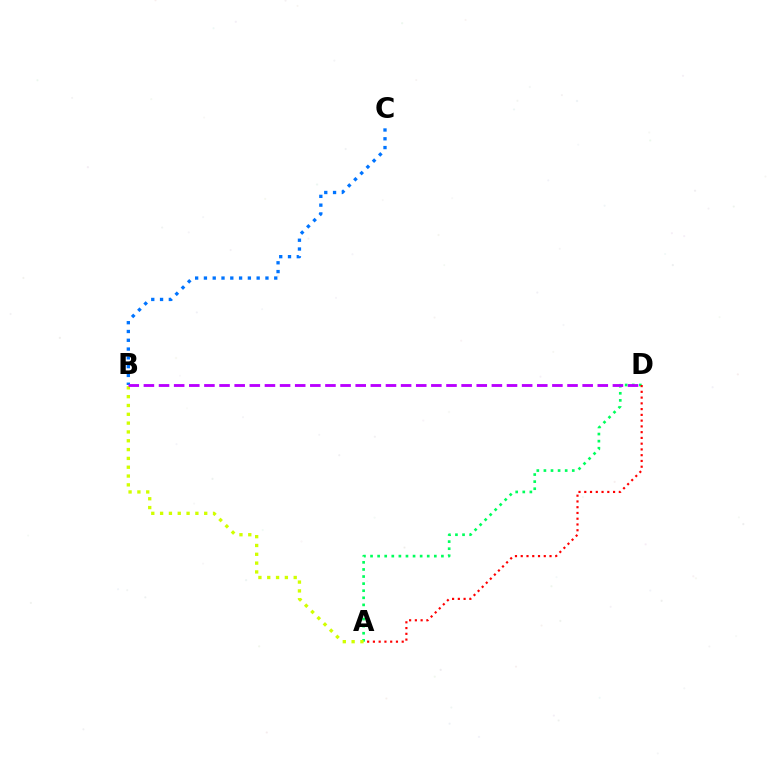{('A', 'D'): [{'color': '#00ff5c', 'line_style': 'dotted', 'thickness': 1.93}, {'color': '#ff0000', 'line_style': 'dotted', 'thickness': 1.56}], ('A', 'B'): [{'color': '#d1ff00', 'line_style': 'dotted', 'thickness': 2.4}], ('B', 'C'): [{'color': '#0074ff', 'line_style': 'dotted', 'thickness': 2.39}], ('B', 'D'): [{'color': '#b900ff', 'line_style': 'dashed', 'thickness': 2.06}]}